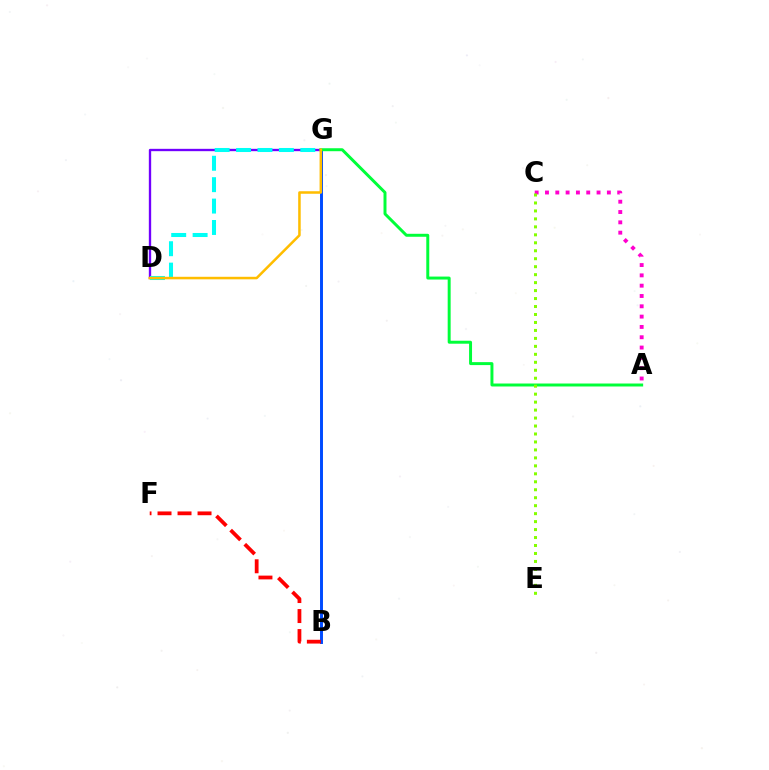{('B', 'G'): [{'color': '#004bff', 'line_style': 'solid', 'thickness': 2.12}], ('B', 'F'): [{'color': '#ff0000', 'line_style': 'dashed', 'thickness': 2.72}], ('D', 'G'): [{'color': '#7200ff', 'line_style': 'solid', 'thickness': 1.68}, {'color': '#00fff6', 'line_style': 'dashed', 'thickness': 2.91}, {'color': '#ffbd00', 'line_style': 'solid', 'thickness': 1.82}], ('A', 'C'): [{'color': '#ff00cf', 'line_style': 'dotted', 'thickness': 2.8}], ('A', 'G'): [{'color': '#00ff39', 'line_style': 'solid', 'thickness': 2.14}], ('C', 'E'): [{'color': '#84ff00', 'line_style': 'dotted', 'thickness': 2.16}]}